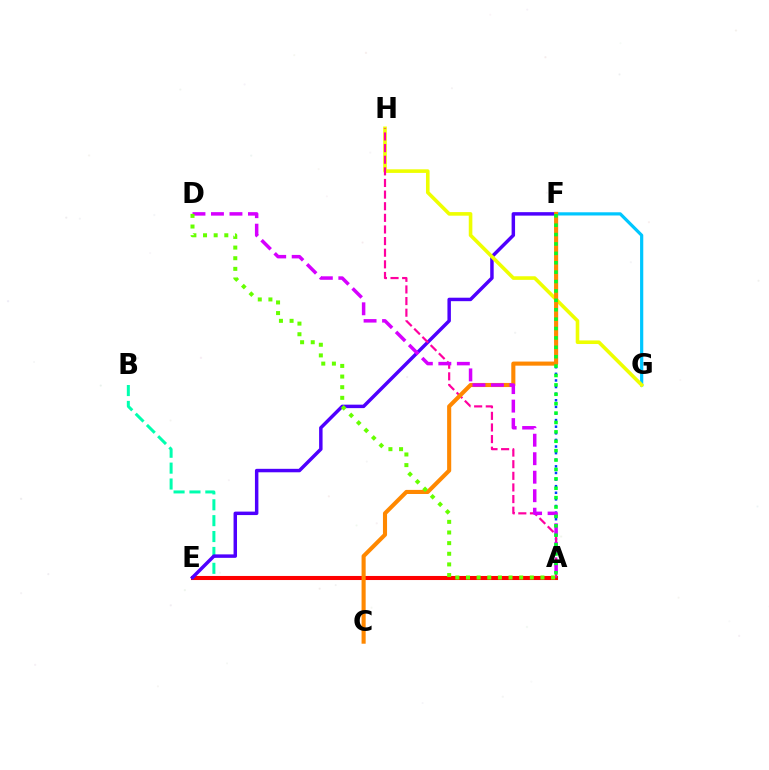{('A', 'B'): [{'color': '#00ffaf', 'line_style': 'dashed', 'thickness': 2.16}], ('A', 'E'): [{'color': '#ff0000', 'line_style': 'solid', 'thickness': 2.93}], ('F', 'G'): [{'color': '#00c7ff', 'line_style': 'solid', 'thickness': 2.31}], ('E', 'F'): [{'color': '#4f00ff', 'line_style': 'solid', 'thickness': 2.49}], ('G', 'H'): [{'color': '#eeff00', 'line_style': 'solid', 'thickness': 2.59}], ('A', 'F'): [{'color': '#003fff', 'line_style': 'dotted', 'thickness': 1.8}, {'color': '#00ff27', 'line_style': 'dotted', 'thickness': 2.55}], ('A', 'H'): [{'color': '#ff00a0', 'line_style': 'dashed', 'thickness': 1.58}], ('C', 'F'): [{'color': '#ff8800', 'line_style': 'solid', 'thickness': 2.95}], ('A', 'D'): [{'color': '#d600ff', 'line_style': 'dashed', 'thickness': 2.51}, {'color': '#66ff00', 'line_style': 'dotted', 'thickness': 2.89}]}